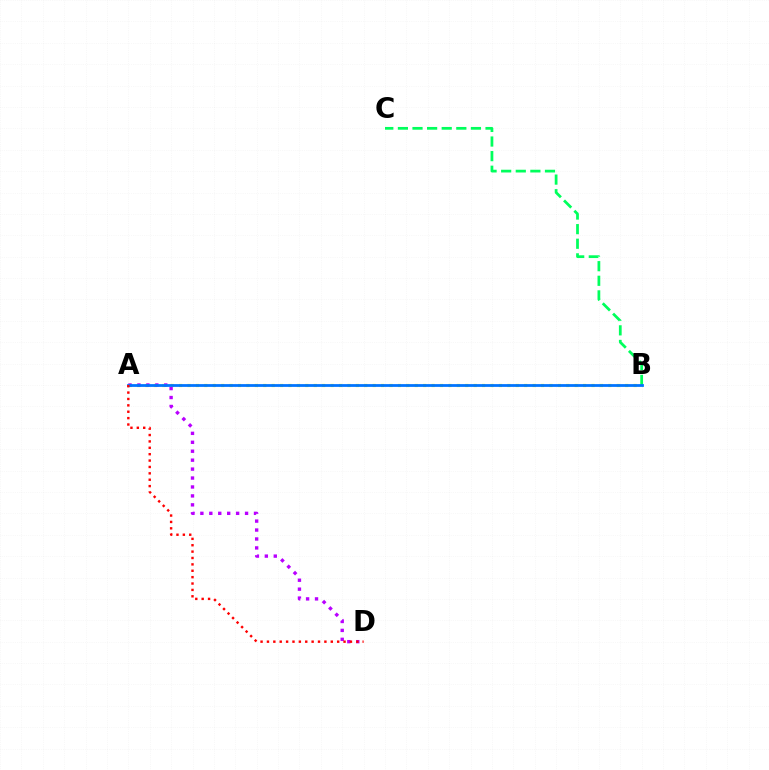{('A', 'B'): [{'color': '#d1ff00', 'line_style': 'dotted', 'thickness': 2.29}, {'color': '#0074ff', 'line_style': 'solid', 'thickness': 2.0}], ('B', 'C'): [{'color': '#00ff5c', 'line_style': 'dashed', 'thickness': 1.98}], ('A', 'D'): [{'color': '#b900ff', 'line_style': 'dotted', 'thickness': 2.43}, {'color': '#ff0000', 'line_style': 'dotted', 'thickness': 1.73}]}